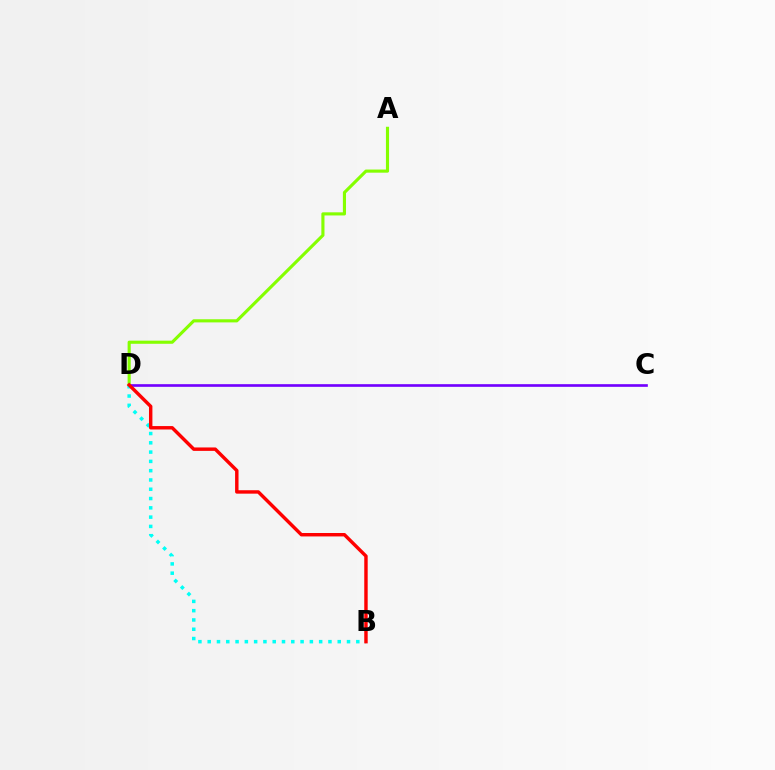{('C', 'D'): [{'color': '#7200ff', 'line_style': 'solid', 'thickness': 1.91}], ('A', 'D'): [{'color': '#84ff00', 'line_style': 'solid', 'thickness': 2.25}], ('B', 'D'): [{'color': '#00fff6', 'line_style': 'dotted', 'thickness': 2.52}, {'color': '#ff0000', 'line_style': 'solid', 'thickness': 2.47}]}